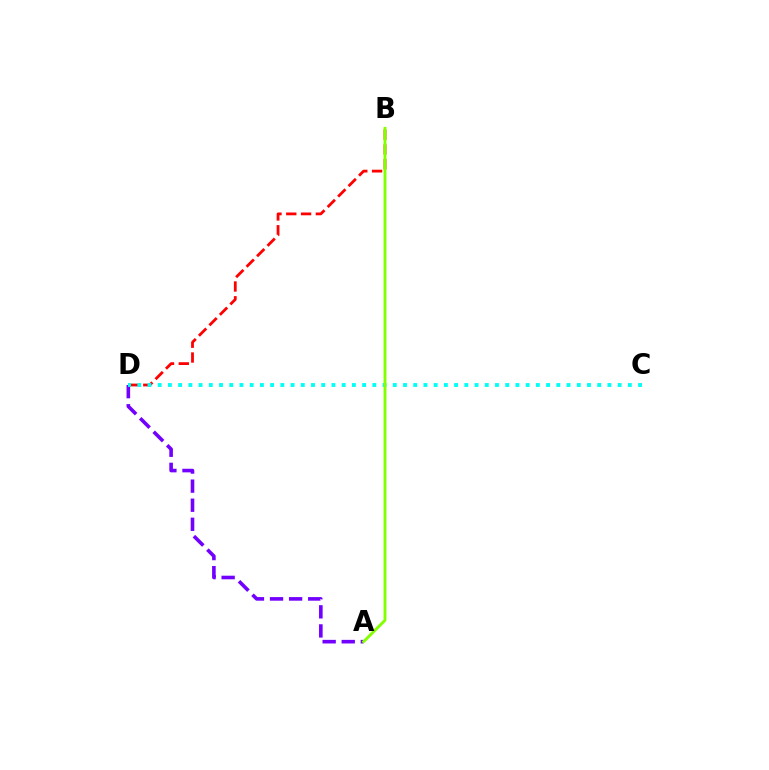{('A', 'D'): [{'color': '#7200ff', 'line_style': 'dashed', 'thickness': 2.59}], ('B', 'D'): [{'color': '#ff0000', 'line_style': 'dashed', 'thickness': 2.01}], ('C', 'D'): [{'color': '#00fff6', 'line_style': 'dotted', 'thickness': 2.78}], ('A', 'B'): [{'color': '#84ff00', 'line_style': 'solid', 'thickness': 2.08}]}